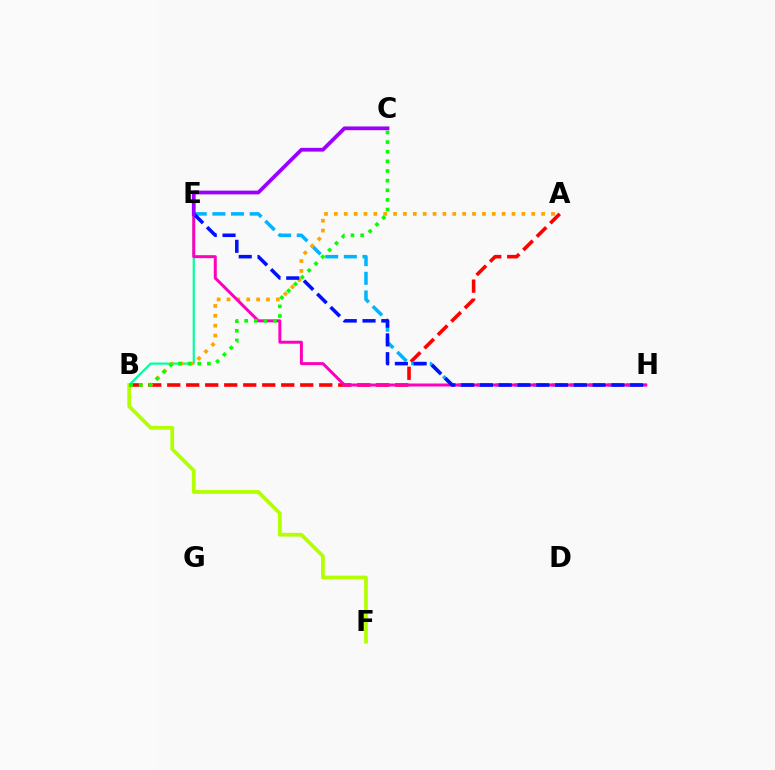{('A', 'B'): [{'color': '#ff0000', 'line_style': 'dashed', 'thickness': 2.58}, {'color': '#ffa500', 'line_style': 'dotted', 'thickness': 2.68}], ('E', 'H'): [{'color': '#00b5ff', 'line_style': 'dashed', 'thickness': 2.53}, {'color': '#ff00bd', 'line_style': 'solid', 'thickness': 2.15}, {'color': '#0010ff', 'line_style': 'dashed', 'thickness': 2.55}], ('B', 'E'): [{'color': '#00ff9d', 'line_style': 'solid', 'thickness': 1.57}], ('B', 'F'): [{'color': '#b3ff00', 'line_style': 'solid', 'thickness': 2.69}], ('B', 'C'): [{'color': '#08ff00', 'line_style': 'dotted', 'thickness': 2.62}], ('C', 'E'): [{'color': '#9b00ff', 'line_style': 'solid', 'thickness': 2.7}]}